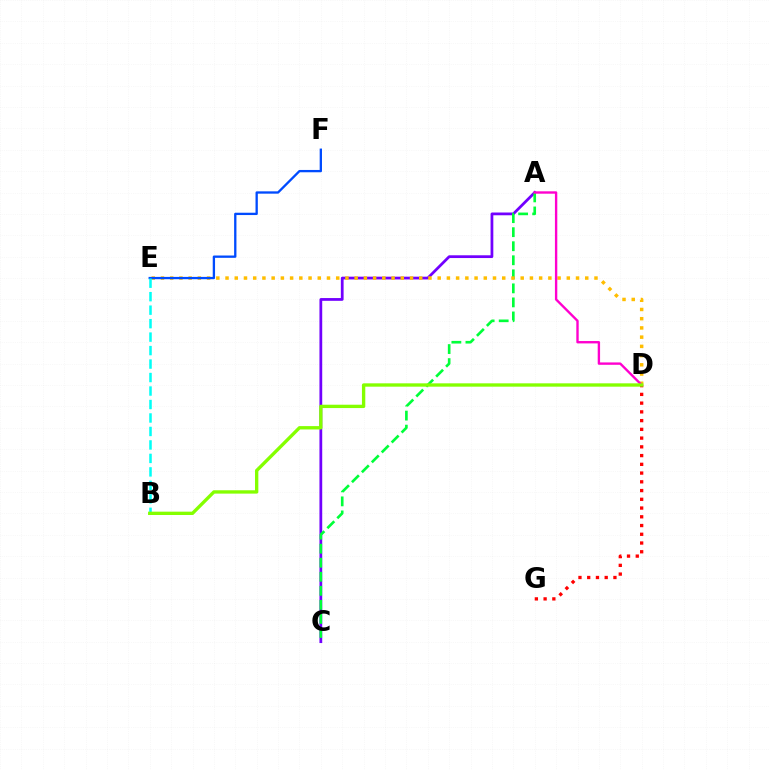{('A', 'C'): [{'color': '#7200ff', 'line_style': 'solid', 'thickness': 1.99}, {'color': '#00ff39', 'line_style': 'dashed', 'thickness': 1.91}], ('D', 'E'): [{'color': '#ffbd00', 'line_style': 'dotted', 'thickness': 2.51}], ('A', 'D'): [{'color': '#ff00cf', 'line_style': 'solid', 'thickness': 1.71}], ('E', 'F'): [{'color': '#004bff', 'line_style': 'solid', 'thickness': 1.67}], ('D', 'G'): [{'color': '#ff0000', 'line_style': 'dotted', 'thickness': 2.38}], ('B', 'E'): [{'color': '#00fff6', 'line_style': 'dashed', 'thickness': 1.83}], ('B', 'D'): [{'color': '#84ff00', 'line_style': 'solid', 'thickness': 2.41}]}